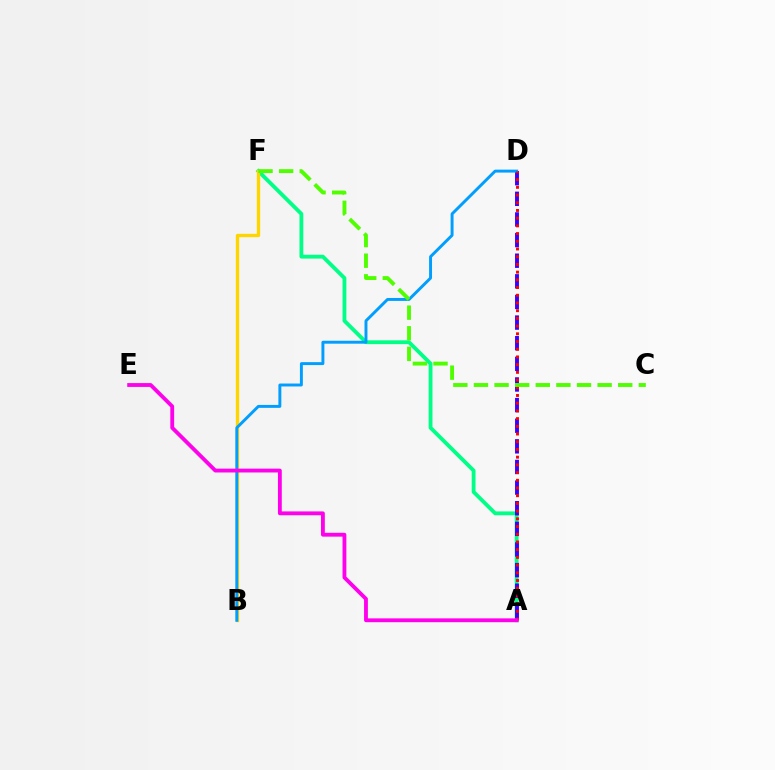{('A', 'F'): [{'color': '#00ff86', 'line_style': 'solid', 'thickness': 2.75}], ('A', 'D'): [{'color': '#3700ff', 'line_style': 'dashed', 'thickness': 2.8}, {'color': '#ff0000', 'line_style': 'dotted', 'thickness': 2.09}], ('B', 'F'): [{'color': '#ffd500', 'line_style': 'solid', 'thickness': 2.4}], ('B', 'D'): [{'color': '#009eff', 'line_style': 'solid', 'thickness': 2.11}], ('A', 'E'): [{'color': '#ff00ed', 'line_style': 'solid', 'thickness': 2.76}], ('C', 'F'): [{'color': '#4fff00', 'line_style': 'dashed', 'thickness': 2.8}]}